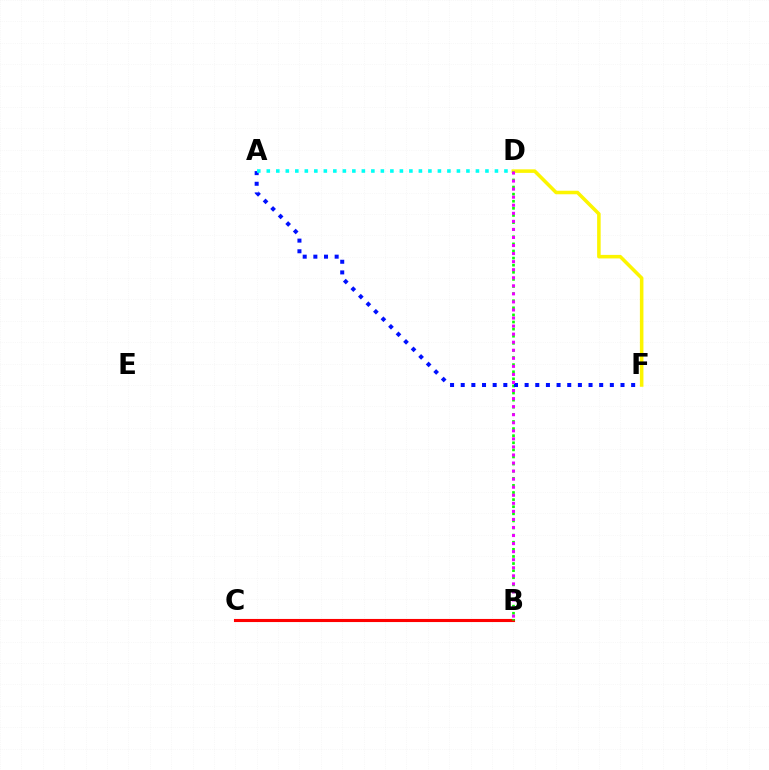{('D', 'F'): [{'color': '#fcf500', 'line_style': 'solid', 'thickness': 2.55}], ('B', 'C'): [{'color': '#ff0000', 'line_style': 'solid', 'thickness': 2.23}], ('B', 'D'): [{'color': '#08ff00', 'line_style': 'dotted', 'thickness': 1.93}, {'color': '#ee00ff', 'line_style': 'dotted', 'thickness': 2.19}], ('A', 'F'): [{'color': '#0010ff', 'line_style': 'dotted', 'thickness': 2.89}], ('A', 'D'): [{'color': '#00fff6', 'line_style': 'dotted', 'thickness': 2.58}]}